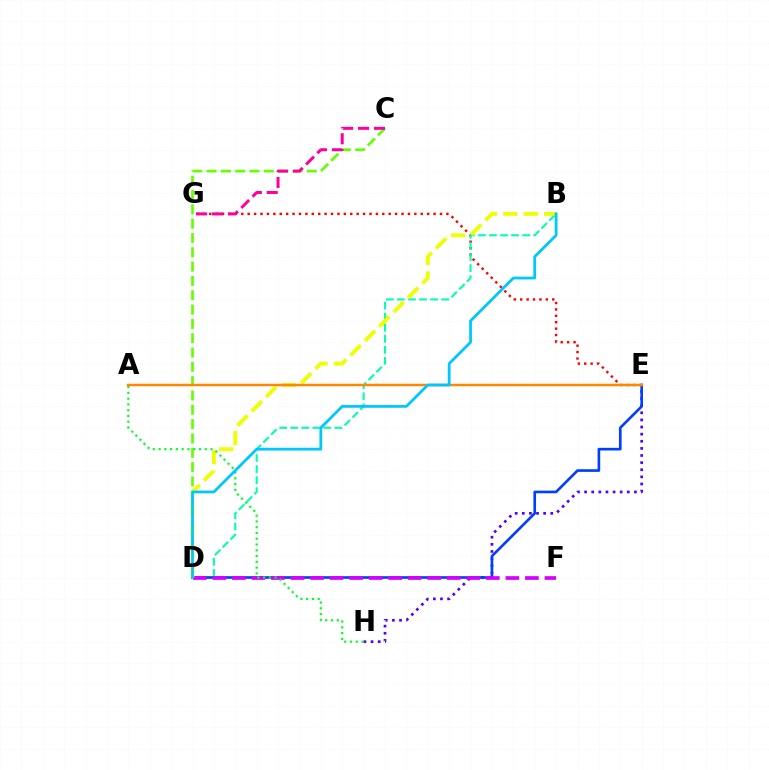{('C', 'D'): [{'color': '#66ff00', 'line_style': 'dashed', 'thickness': 1.95}], ('E', 'G'): [{'color': '#ff0000', 'line_style': 'dotted', 'thickness': 1.74}], ('E', 'H'): [{'color': '#4f00ff', 'line_style': 'dotted', 'thickness': 1.93}], ('B', 'D'): [{'color': '#00ffaf', 'line_style': 'dashed', 'thickness': 1.5}, {'color': '#eeff00', 'line_style': 'dashed', 'thickness': 2.76}, {'color': '#00c7ff', 'line_style': 'solid', 'thickness': 2.0}], ('D', 'E'): [{'color': '#003fff', 'line_style': 'solid', 'thickness': 1.91}], ('D', 'F'): [{'color': '#d600ff', 'line_style': 'dashed', 'thickness': 2.65}], ('C', 'G'): [{'color': '#ff00a0', 'line_style': 'dashed', 'thickness': 2.16}], ('A', 'H'): [{'color': '#00ff27', 'line_style': 'dotted', 'thickness': 1.57}], ('A', 'E'): [{'color': '#ff8800', 'line_style': 'solid', 'thickness': 1.78}]}